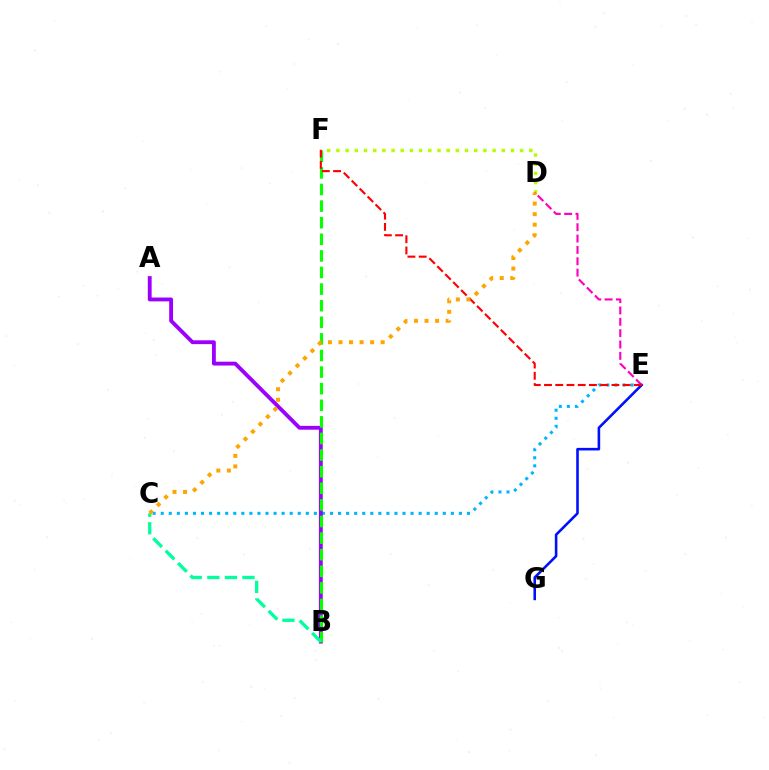{('C', 'E'): [{'color': '#00b5ff', 'line_style': 'dotted', 'thickness': 2.19}], ('A', 'B'): [{'color': '#9b00ff', 'line_style': 'solid', 'thickness': 2.77}], ('E', 'G'): [{'color': '#0010ff', 'line_style': 'solid', 'thickness': 1.86}], ('B', 'F'): [{'color': '#08ff00', 'line_style': 'dashed', 'thickness': 2.26}], ('B', 'C'): [{'color': '#00ff9d', 'line_style': 'dashed', 'thickness': 2.39}], ('D', 'F'): [{'color': '#b3ff00', 'line_style': 'dotted', 'thickness': 2.5}], ('D', 'E'): [{'color': '#ff00bd', 'line_style': 'dashed', 'thickness': 1.54}], ('E', 'F'): [{'color': '#ff0000', 'line_style': 'dashed', 'thickness': 1.53}], ('C', 'D'): [{'color': '#ffa500', 'line_style': 'dotted', 'thickness': 2.87}]}